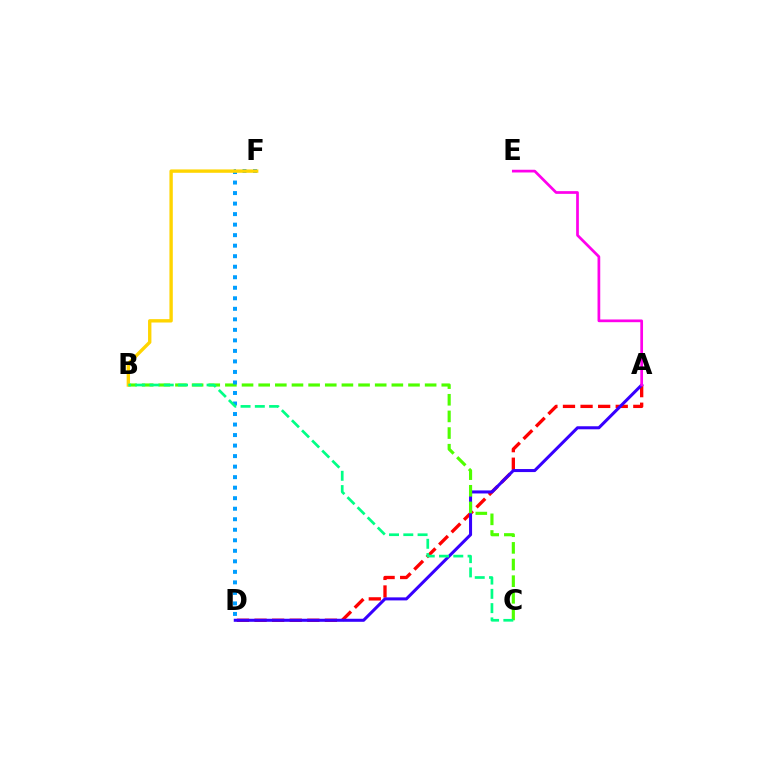{('A', 'D'): [{'color': '#ff0000', 'line_style': 'dashed', 'thickness': 2.39}, {'color': '#3700ff', 'line_style': 'solid', 'thickness': 2.19}], ('B', 'C'): [{'color': '#4fff00', 'line_style': 'dashed', 'thickness': 2.26}, {'color': '#00ff86', 'line_style': 'dashed', 'thickness': 1.94}], ('A', 'E'): [{'color': '#ff00ed', 'line_style': 'solid', 'thickness': 1.96}], ('D', 'F'): [{'color': '#009eff', 'line_style': 'dotted', 'thickness': 2.86}], ('B', 'F'): [{'color': '#ffd500', 'line_style': 'solid', 'thickness': 2.42}]}